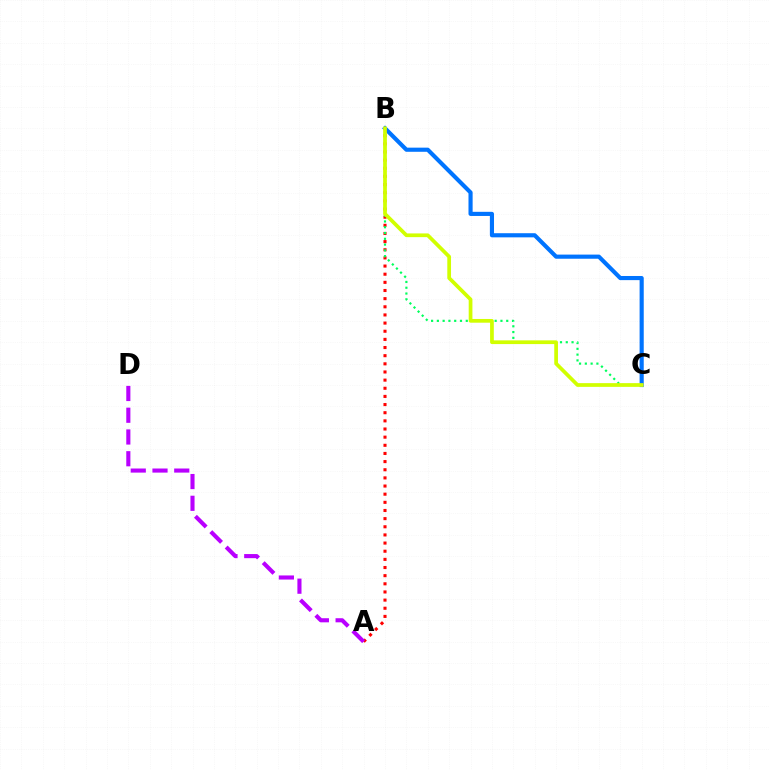{('A', 'B'): [{'color': '#ff0000', 'line_style': 'dotted', 'thickness': 2.21}], ('B', 'C'): [{'color': '#00ff5c', 'line_style': 'dotted', 'thickness': 1.57}, {'color': '#0074ff', 'line_style': 'solid', 'thickness': 2.98}, {'color': '#d1ff00', 'line_style': 'solid', 'thickness': 2.68}], ('A', 'D'): [{'color': '#b900ff', 'line_style': 'dashed', 'thickness': 2.95}]}